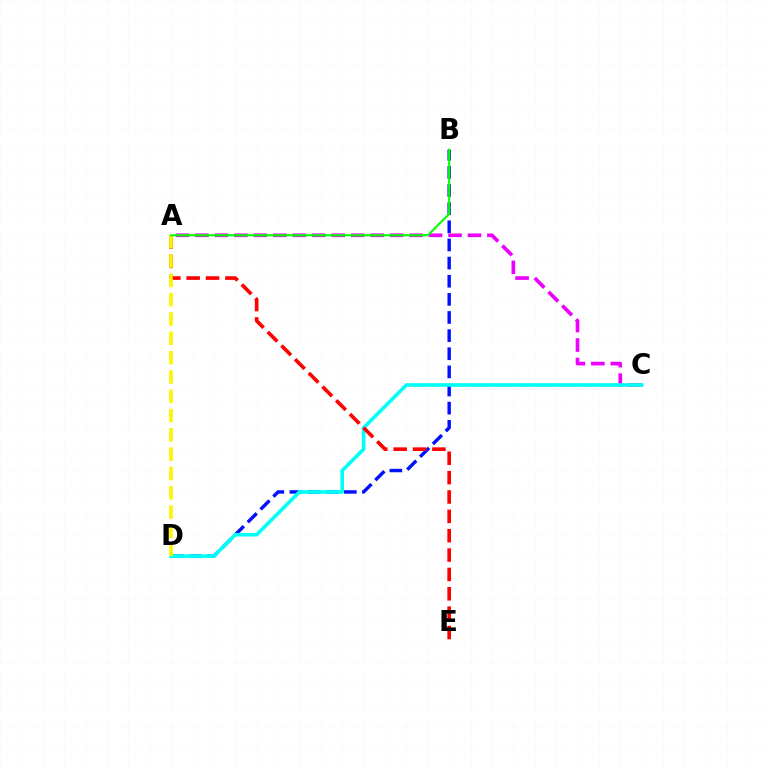{('B', 'D'): [{'color': '#0010ff', 'line_style': 'dashed', 'thickness': 2.46}], ('A', 'C'): [{'color': '#ee00ff', 'line_style': 'dashed', 'thickness': 2.64}], ('C', 'D'): [{'color': '#00fff6', 'line_style': 'solid', 'thickness': 2.6}], ('A', 'E'): [{'color': '#ff0000', 'line_style': 'dashed', 'thickness': 2.63}], ('A', 'D'): [{'color': '#fcf500', 'line_style': 'dashed', 'thickness': 2.62}], ('A', 'B'): [{'color': '#08ff00', 'line_style': 'solid', 'thickness': 1.54}]}